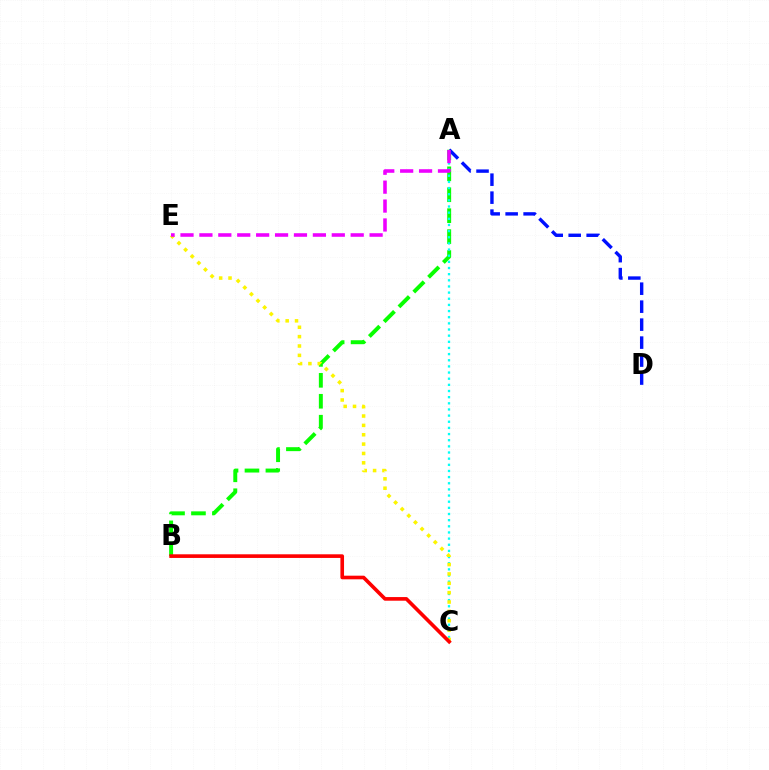{('A', 'B'): [{'color': '#08ff00', 'line_style': 'dashed', 'thickness': 2.84}], ('A', 'C'): [{'color': '#00fff6', 'line_style': 'dotted', 'thickness': 1.67}], ('A', 'D'): [{'color': '#0010ff', 'line_style': 'dashed', 'thickness': 2.44}], ('C', 'E'): [{'color': '#fcf500', 'line_style': 'dotted', 'thickness': 2.54}], ('B', 'C'): [{'color': '#ff0000', 'line_style': 'solid', 'thickness': 2.62}], ('A', 'E'): [{'color': '#ee00ff', 'line_style': 'dashed', 'thickness': 2.57}]}